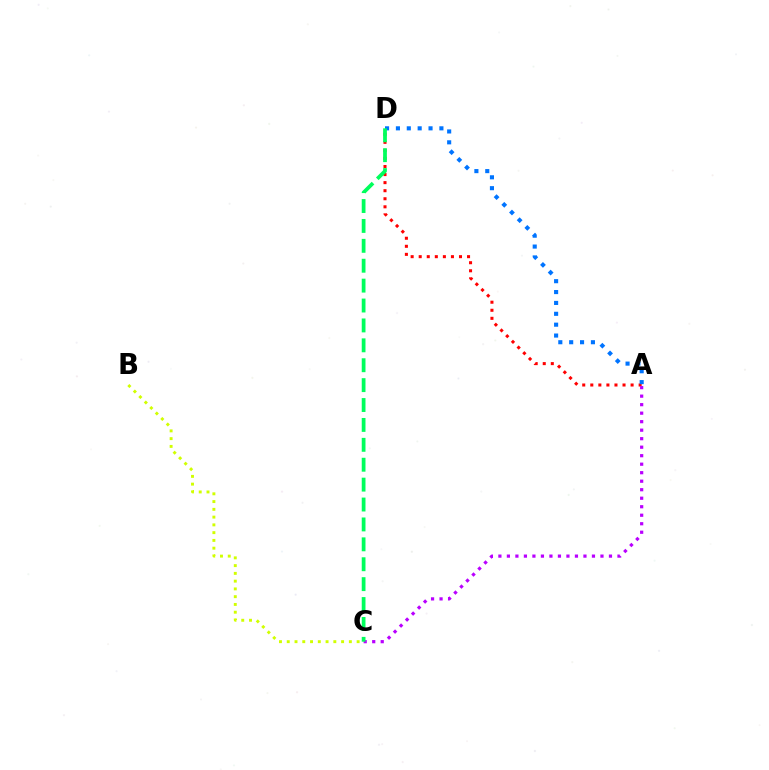{('A', 'D'): [{'color': '#ff0000', 'line_style': 'dotted', 'thickness': 2.19}, {'color': '#0074ff', 'line_style': 'dotted', 'thickness': 2.95}], ('B', 'C'): [{'color': '#d1ff00', 'line_style': 'dotted', 'thickness': 2.11}], ('A', 'C'): [{'color': '#b900ff', 'line_style': 'dotted', 'thickness': 2.31}], ('C', 'D'): [{'color': '#00ff5c', 'line_style': 'dashed', 'thickness': 2.7}]}